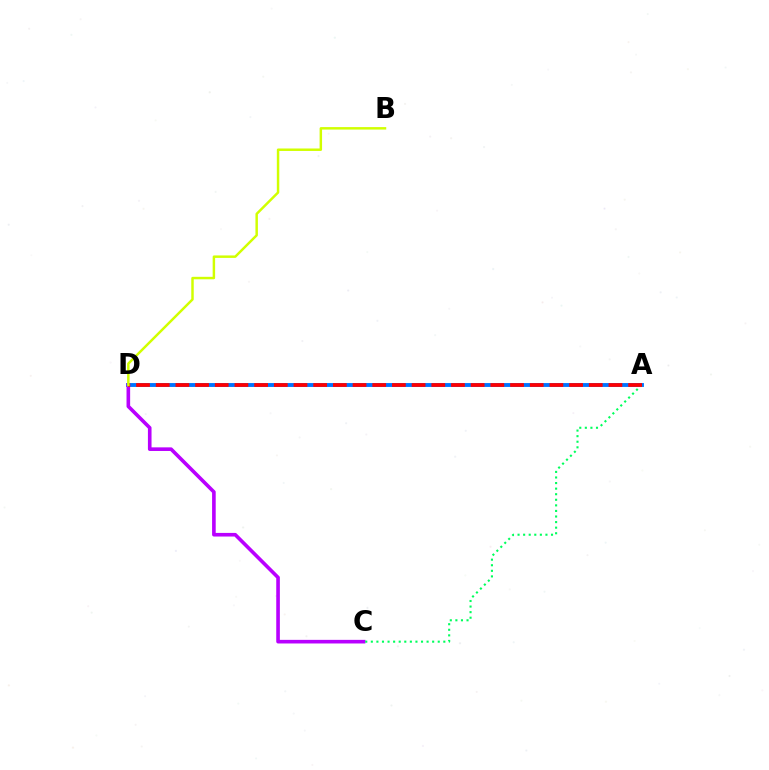{('A', 'D'): [{'color': '#0074ff', 'line_style': 'solid', 'thickness': 2.79}, {'color': '#ff0000', 'line_style': 'dashed', 'thickness': 2.67}], ('C', 'D'): [{'color': '#b900ff', 'line_style': 'solid', 'thickness': 2.6}], ('A', 'C'): [{'color': '#00ff5c', 'line_style': 'dotted', 'thickness': 1.51}], ('B', 'D'): [{'color': '#d1ff00', 'line_style': 'solid', 'thickness': 1.78}]}